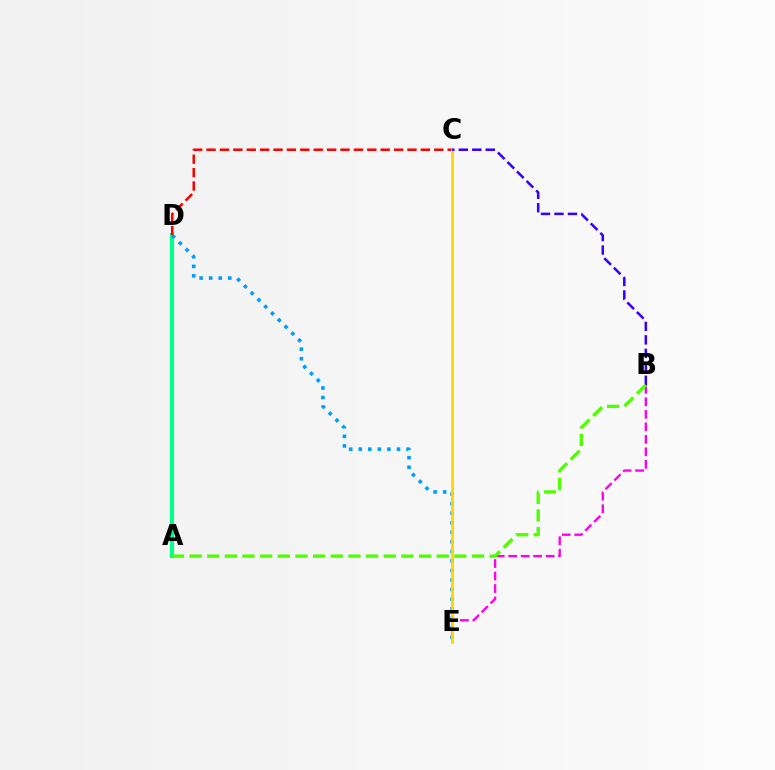{('B', 'E'): [{'color': '#ff00ed', 'line_style': 'dashed', 'thickness': 1.7}], ('A', 'D'): [{'color': '#00ff86', 'line_style': 'solid', 'thickness': 2.94}], ('C', 'D'): [{'color': '#ff0000', 'line_style': 'dashed', 'thickness': 1.82}], ('D', 'E'): [{'color': '#009eff', 'line_style': 'dotted', 'thickness': 2.59}], ('C', 'E'): [{'color': '#ffd500', 'line_style': 'solid', 'thickness': 1.99}], ('B', 'C'): [{'color': '#3700ff', 'line_style': 'dashed', 'thickness': 1.83}], ('A', 'B'): [{'color': '#4fff00', 'line_style': 'dashed', 'thickness': 2.4}]}